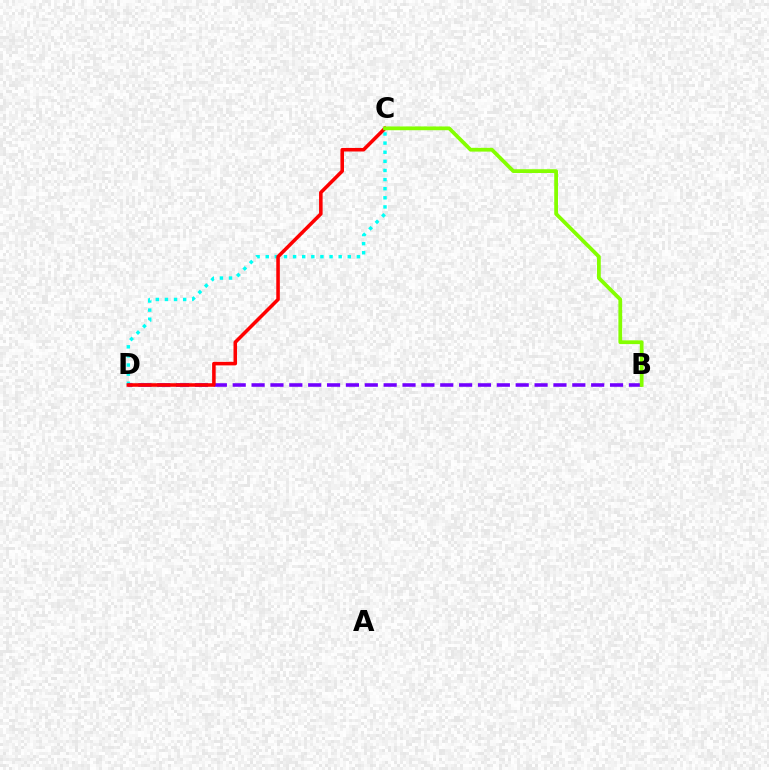{('C', 'D'): [{'color': '#00fff6', 'line_style': 'dotted', 'thickness': 2.48}, {'color': '#ff0000', 'line_style': 'solid', 'thickness': 2.56}], ('B', 'D'): [{'color': '#7200ff', 'line_style': 'dashed', 'thickness': 2.56}], ('B', 'C'): [{'color': '#84ff00', 'line_style': 'solid', 'thickness': 2.71}]}